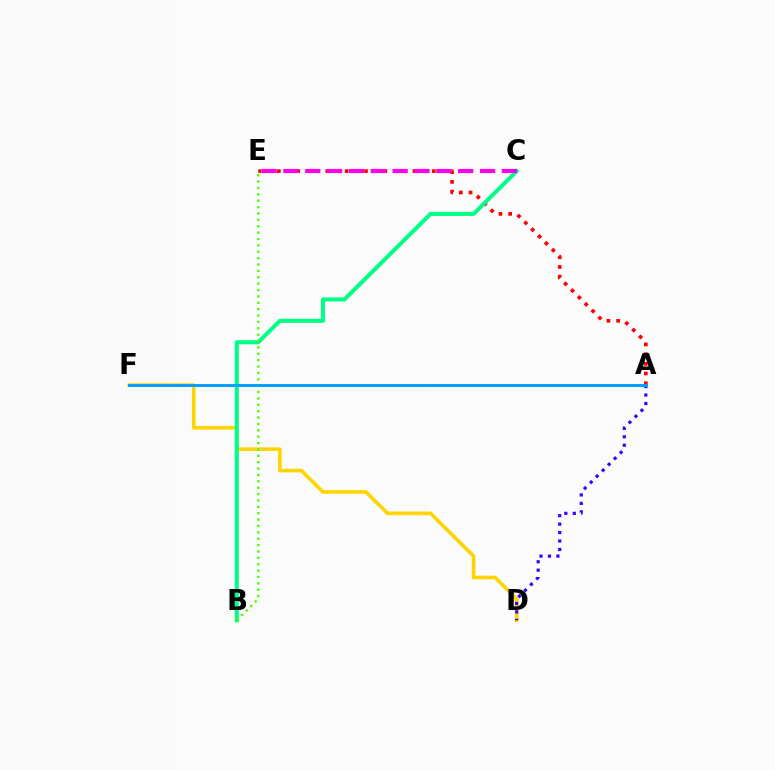{('A', 'E'): [{'color': '#ff0000', 'line_style': 'dotted', 'thickness': 2.63}], ('D', 'F'): [{'color': '#ffd500', 'line_style': 'solid', 'thickness': 2.61}], ('B', 'C'): [{'color': '#00ff86', 'line_style': 'solid', 'thickness': 2.91}], ('A', 'D'): [{'color': '#3700ff', 'line_style': 'dotted', 'thickness': 2.3}], ('B', 'E'): [{'color': '#4fff00', 'line_style': 'dotted', 'thickness': 1.73}], ('A', 'F'): [{'color': '#009eff', 'line_style': 'solid', 'thickness': 2.09}], ('C', 'E'): [{'color': '#ff00ed', 'line_style': 'dashed', 'thickness': 2.97}]}